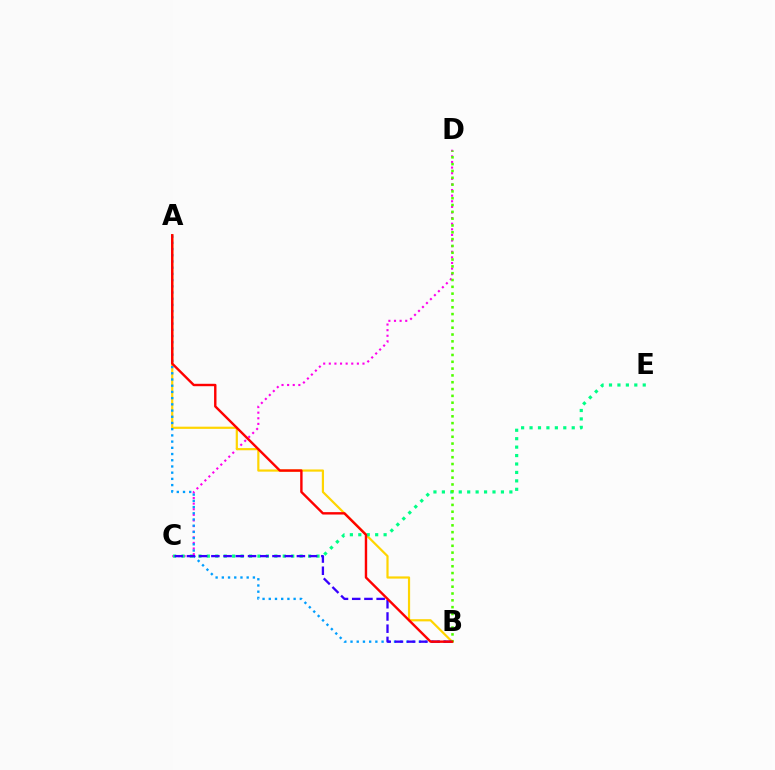{('C', 'D'): [{'color': '#ff00ed', 'line_style': 'dotted', 'thickness': 1.52}], ('A', 'B'): [{'color': '#ffd500', 'line_style': 'solid', 'thickness': 1.58}, {'color': '#009eff', 'line_style': 'dotted', 'thickness': 1.69}, {'color': '#ff0000', 'line_style': 'solid', 'thickness': 1.73}], ('C', 'E'): [{'color': '#00ff86', 'line_style': 'dotted', 'thickness': 2.29}], ('B', 'C'): [{'color': '#3700ff', 'line_style': 'dashed', 'thickness': 1.66}], ('B', 'D'): [{'color': '#4fff00', 'line_style': 'dotted', 'thickness': 1.85}]}